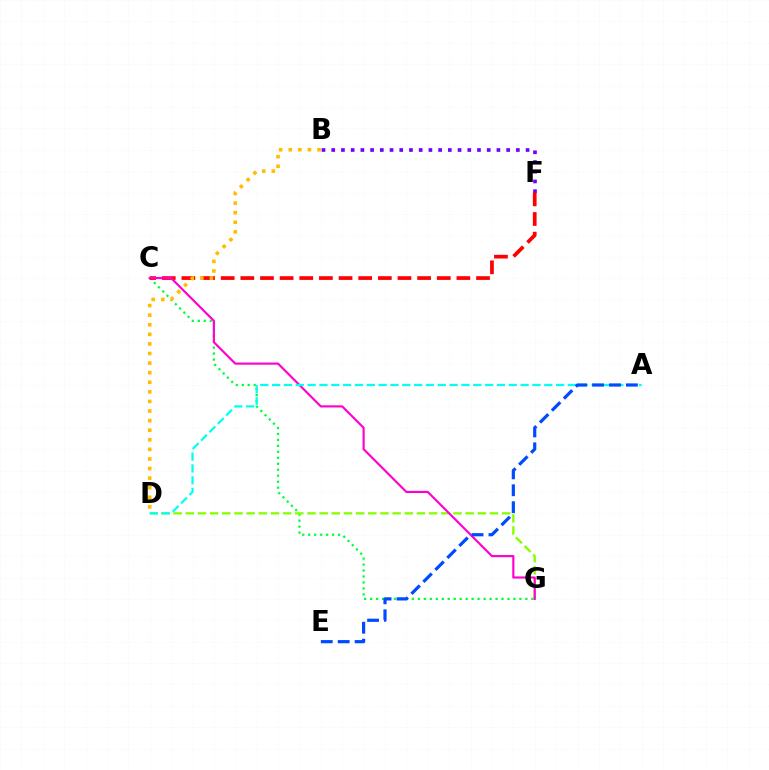{('C', 'G'): [{'color': '#00ff39', 'line_style': 'dotted', 'thickness': 1.62}, {'color': '#ff00cf', 'line_style': 'solid', 'thickness': 1.55}], ('B', 'F'): [{'color': '#7200ff', 'line_style': 'dotted', 'thickness': 2.64}], ('C', 'F'): [{'color': '#ff0000', 'line_style': 'dashed', 'thickness': 2.67}], ('D', 'G'): [{'color': '#84ff00', 'line_style': 'dashed', 'thickness': 1.65}], ('A', 'D'): [{'color': '#00fff6', 'line_style': 'dashed', 'thickness': 1.61}], ('A', 'E'): [{'color': '#004bff', 'line_style': 'dashed', 'thickness': 2.3}], ('B', 'D'): [{'color': '#ffbd00', 'line_style': 'dotted', 'thickness': 2.6}]}